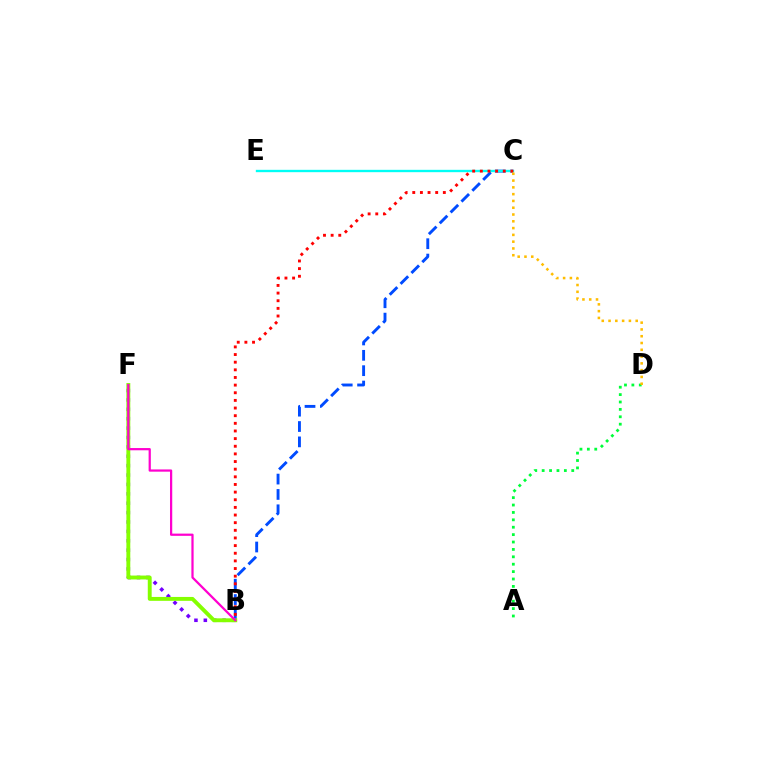{('A', 'D'): [{'color': '#00ff39', 'line_style': 'dotted', 'thickness': 2.01}], ('B', 'C'): [{'color': '#004bff', 'line_style': 'dashed', 'thickness': 2.09}, {'color': '#ff0000', 'line_style': 'dotted', 'thickness': 2.08}], ('C', 'E'): [{'color': '#00fff6', 'line_style': 'solid', 'thickness': 1.69}], ('B', 'F'): [{'color': '#7200ff', 'line_style': 'dotted', 'thickness': 2.55}, {'color': '#84ff00', 'line_style': 'solid', 'thickness': 2.81}, {'color': '#ff00cf', 'line_style': 'solid', 'thickness': 1.61}], ('C', 'D'): [{'color': '#ffbd00', 'line_style': 'dotted', 'thickness': 1.84}]}